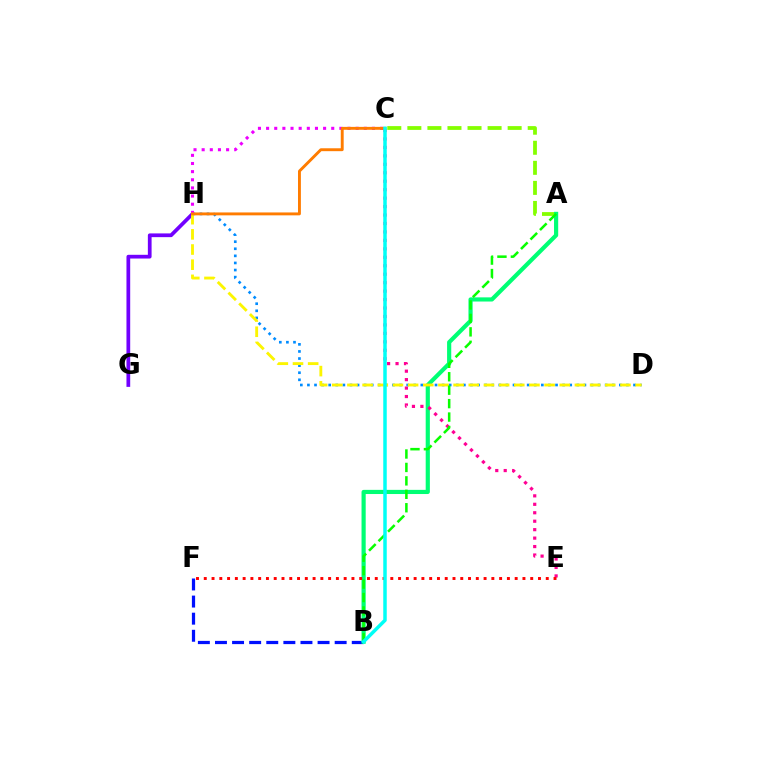{('G', 'H'): [{'color': '#7200ff', 'line_style': 'solid', 'thickness': 2.69}], ('B', 'F'): [{'color': '#0010ff', 'line_style': 'dashed', 'thickness': 2.32}], ('A', 'C'): [{'color': '#84ff00', 'line_style': 'dashed', 'thickness': 2.72}], ('A', 'B'): [{'color': '#00ff74', 'line_style': 'solid', 'thickness': 3.0}, {'color': '#08ff00', 'line_style': 'dashed', 'thickness': 1.83}], ('D', 'H'): [{'color': '#008cff', 'line_style': 'dotted', 'thickness': 1.93}, {'color': '#fcf500', 'line_style': 'dashed', 'thickness': 2.06}], ('C', 'H'): [{'color': '#ee00ff', 'line_style': 'dotted', 'thickness': 2.21}, {'color': '#ff7c00', 'line_style': 'solid', 'thickness': 2.09}], ('C', 'E'): [{'color': '#ff0094', 'line_style': 'dotted', 'thickness': 2.3}], ('E', 'F'): [{'color': '#ff0000', 'line_style': 'dotted', 'thickness': 2.11}], ('B', 'C'): [{'color': '#00fff6', 'line_style': 'solid', 'thickness': 2.51}]}